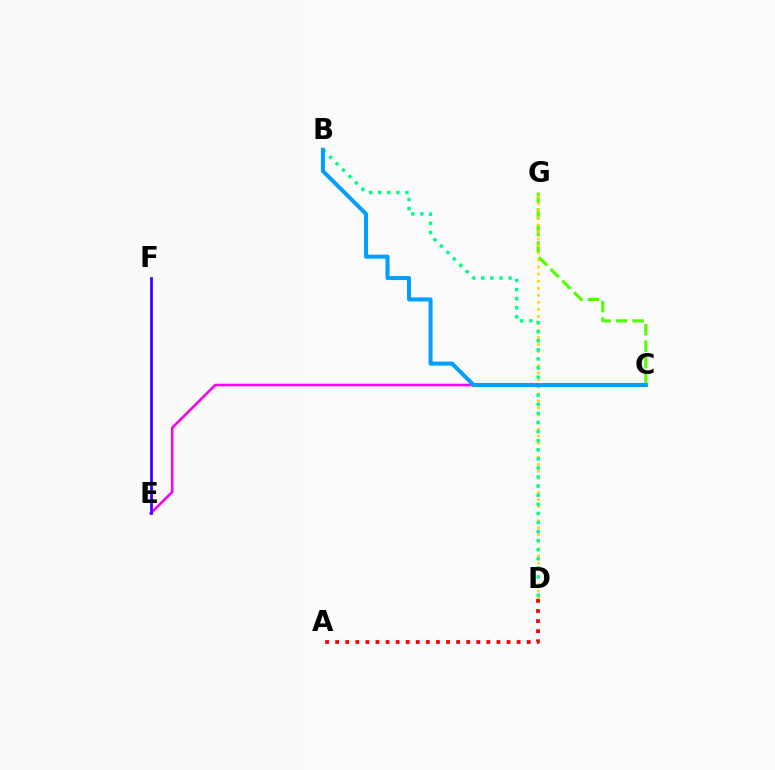{('C', 'G'): [{'color': '#4fff00', 'line_style': 'dashed', 'thickness': 2.24}], ('C', 'E'): [{'color': '#ff00ed', 'line_style': 'solid', 'thickness': 1.86}], ('D', 'G'): [{'color': '#ffd500', 'line_style': 'dotted', 'thickness': 1.91}], ('B', 'D'): [{'color': '#00ff86', 'line_style': 'dotted', 'thickness': 2.47}], ('B', 'C'): [{'color': '#009eff', 'line_style': 'solid', 'thickness': 2.89}], ('A', 'D'): [{'color': '#ff0000', 'line_style': 'dotted', 'thickness': 2.74}], ('E', 'F'): [{'color': '#3700ff', 'line_style': 'solid', 'thickness': 1.99}]}